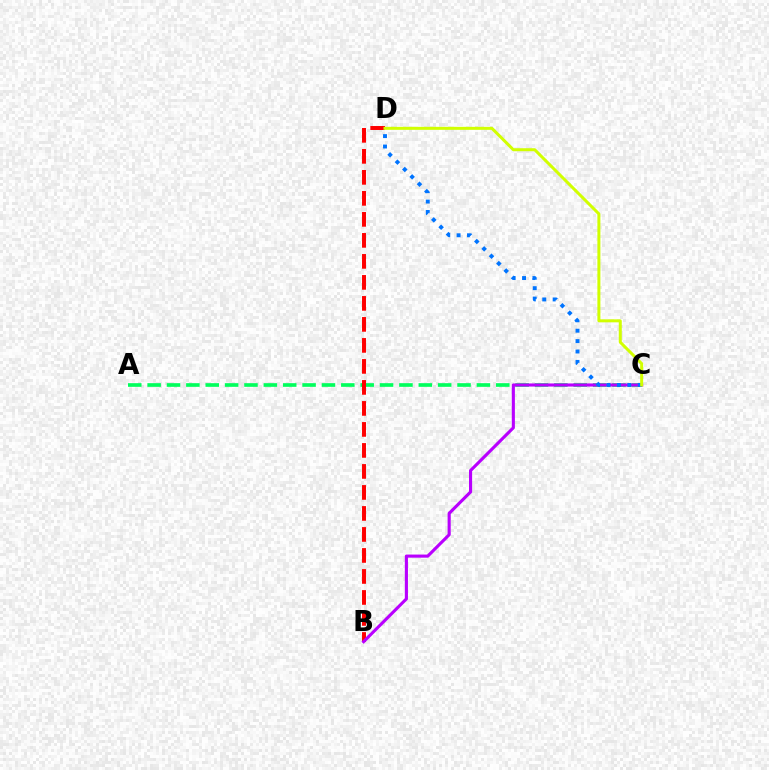{('A', 'C'): [{'color': '#00ff5c', 'line_style': 'dashed', 'thickness': 2.63}], ('B', 'D'): [{'color': '#ff0000', 'line_style': 'dashed', 'thickness': 2.85}], ('B', 'C'): [{'color': '#b900ff', 'line_style': 'solid', 'thickness': 2.24}], ('C', 'D'): [{'color': '#0074ff', 'line_style': 'dotted', 'thickness': 2.82}, {'color': '#d1ff00', 'line_style': 'solid', 'thickness': 2.16}]}